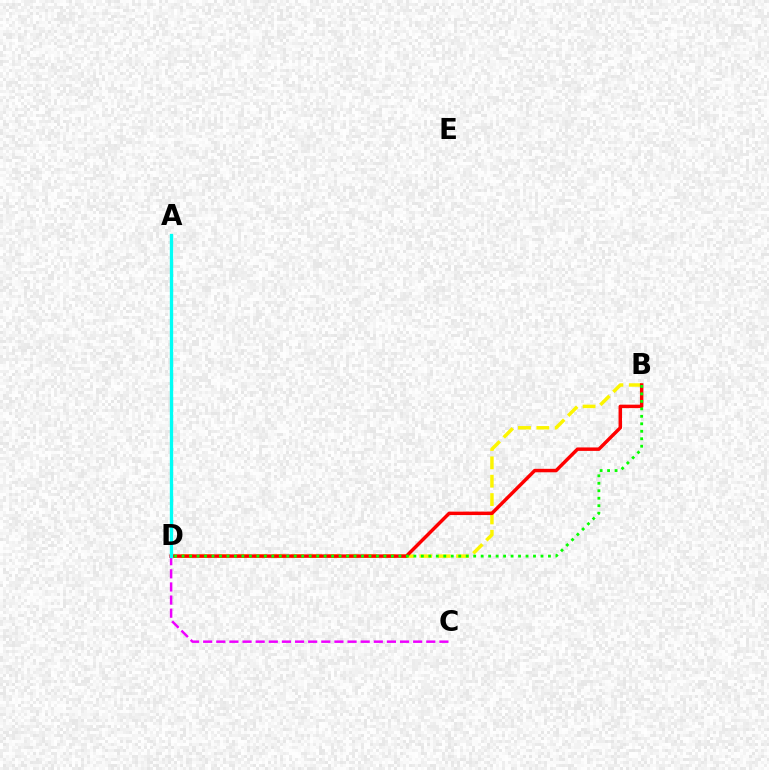{('B', 'D'): [{'color': '#fcf500', 'line_style': 'dashed', 'thickness': 2.49}, {'color': '#ff0000', 'line_style': 'solid', 'thickness': 2.49}, {'color': '#08ff00', 'line_style': 'dotted', 'thickness': 2.03}], ('C', 'D'): [{'color': '#ee00ff', 'line_style': 'dashed', 'thickness': 1.78}], ('A', 'D'): [{'color': '#0010ff', 'line_style': 'dashed', 'thickness': 1.92}, {'color': '#00fff6', 'line_style': 'solid', 'thickness': 2.39}]}